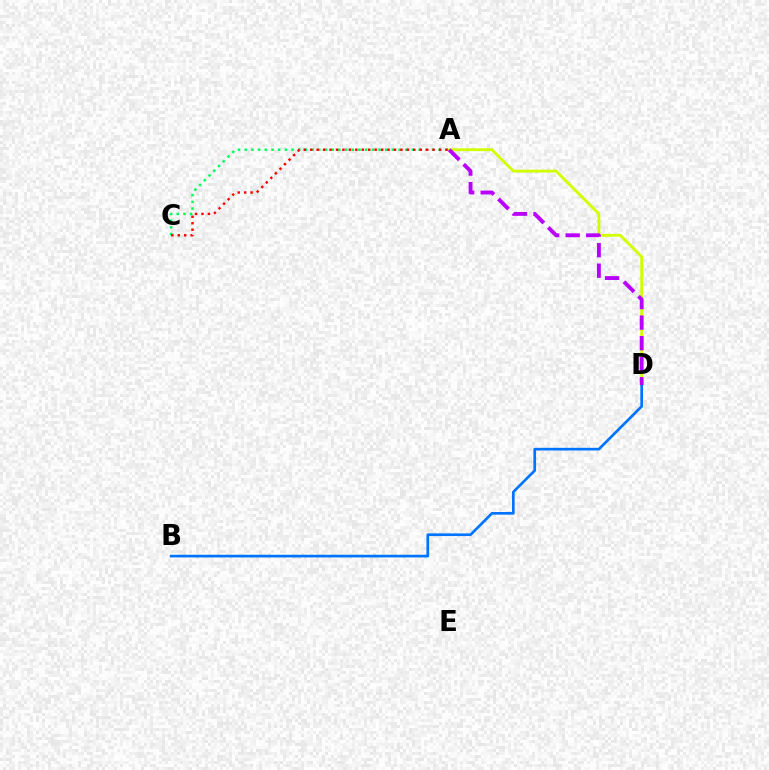{('A', 'D'): [{'color': '#d1ff00', 'line_style': 'solid', 'thickness': 2.04}, {'color': '#b900ff', 'line_style': 'dashed', 'thickness': 2.79}], ('A', 'C'): [{'color': '#00ff5c', 'line_style': 'dotted', 'thickness': 1.82}, {'color': '#ff0000', 'line_style': 'dotted', 'thickness': 1.75}], ('B', 'D'): [{'color': '#0074ff', 'line_style': 'solid', 'thickness': 1.93}]}